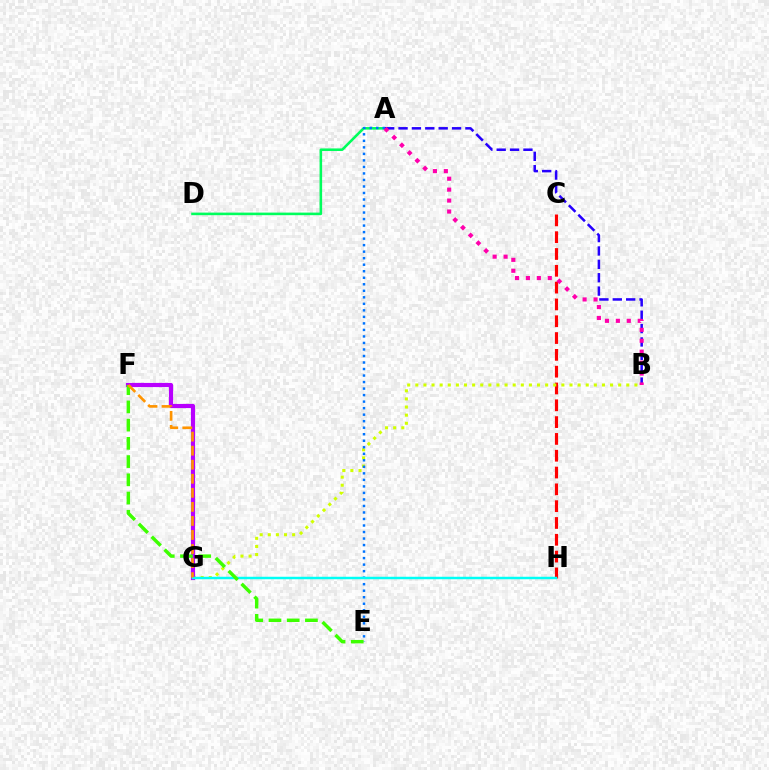{('C', 'H'): [{'color': '#ff0000', 'line_style': 'dashed', 'thickness': 2.28}], ('B', 'G'): [{'color': '#d1ff00', 'line_style': 'dotted', 'thickness': 2.2}], ('A', 'D'): [{'color': '#00ff5c', 'line_style': 'solid', 'thickness': 1.86}], ('A', 'B'): [{'color': '#2500ff', 'line_style': 'dashed', 'thickness': 1.82}, {'color': '#ff00ac', 'line_style': 'dotted', 'thickness': 2.97}], ('A', 'E'): [{'color': '#0074ff', 'line_style': 'dotted', 'thickness': 1.77}], ('F', 'G'): [{'color': '#b900ff', 'line_style': 'solid', 'thickness': 3.0}, {'color': '#ff9400', 'line_style': 'dashed', 'thickness': 1.91}], ('G', 'H'): [{'color': '#00fff6', 'line_style': 'solid', 'thickness': 1.78}], ('E', 'F'): [{'color': '#3dff00', 'line_style': 'dashed', 'thickness': 2.48}]}